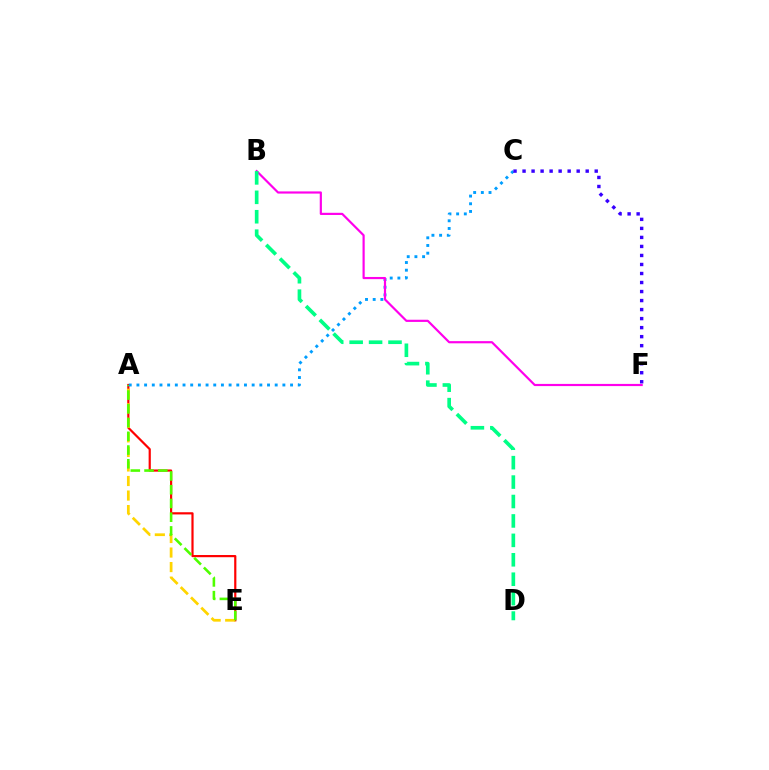{('A', 'E'): [{'color': '#ff0000', 'line_style': 'solid', 'thickness': 1.58}, {'color': '#ffd500', 'line_style': 'dashed', 'thickness': 1.98}, {'color': '#4fff00', 'line_style': 'dashed', 'thickness': 1.87}], ('A', 'C'): [{'color': '#009eff', 'line_style': 'dotted', 'thickness': 2.09}], ('B', 'F'): [{'color': '#ff00ed', 'line_style': 'solid', 'thickness': 1.57}], ('B', 'D'): [{'color': '#00ff86', 'line_style': 'dashed', 'thickness': 2.64}], ('C', 'F'): [{'color': '#3700ff', 'line_style': 'dotted', 'thickness': 2.45}]}